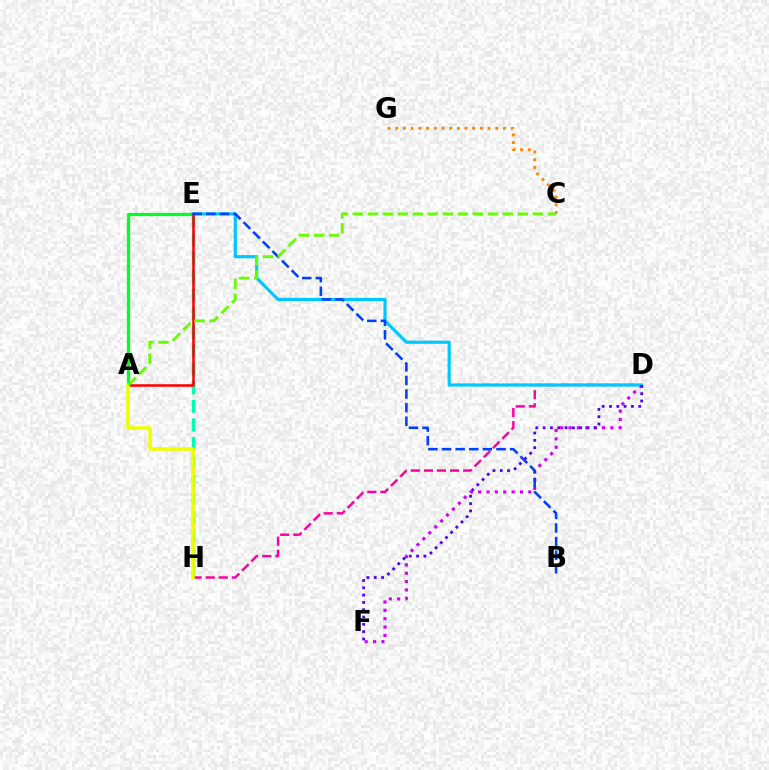{('D', 'F'): [{'color': '#d600ff', 'line_style': 'dotted', 'thickness': 2.27}, {'color': '#4f00ff', 'line_style': 'dotted', 'thickness': 1.99}], ('E', 'H'): [{'color': '#00ffaf', 'line_style': 'dashed', 'thickness': 2.52}], ('A', 'E'): [{'color': '#00ff27', 'line_style': 'solid', 'thickness': 2.33}, {'color': '#ff0000', 'line_style': 'solid', 'thickness': 1.83}], ('C', 'G'): [{'color': '#ff8800', 'line_style': 'dotted', 'thickness': 2.09}], ('D', 'H'): [{'color': '#ff00a0', 'line_style': 'dashed', 'thickness': 1.78}], ('D', 'E'): [{'color': '#00c7ff', 'line_style': 'solid', 'thickness': 2.29}], ('B', 'E'): [{'color': '#003fff', 'line_style': 'dashed', 'thickness': 1.85}], ('A', 'H'): [{'color': '#eeff00', 'line_style': 'solid', 'thickness': 2.57}], ('A', 'C'): [{'color': '#66ff00', 'line_style': 'dashed', 'thickness': 2.04}]}